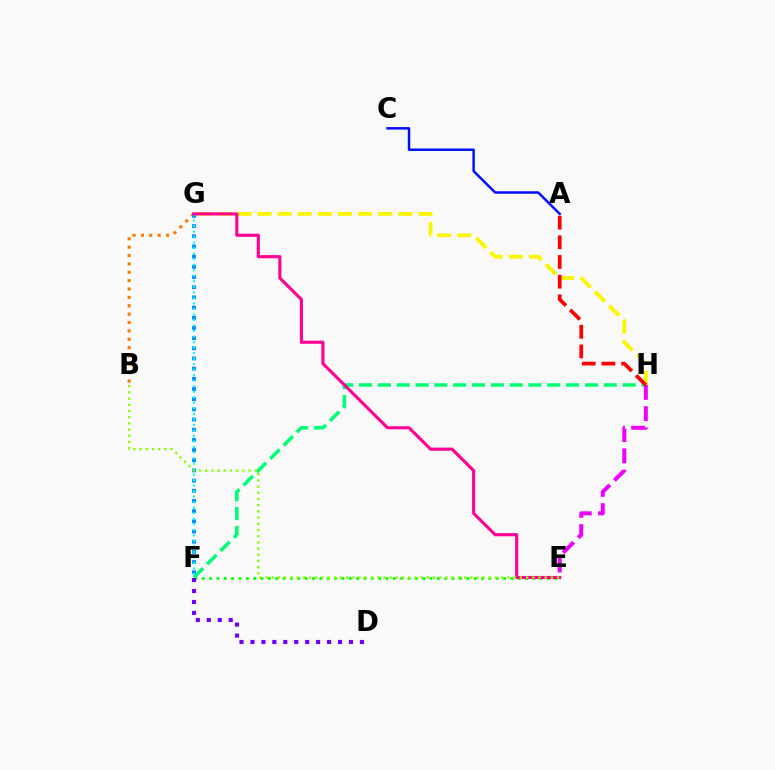{('E', 'F'): [{'color': '#08ff00', 'line_style': 'dotted', 'thickness': 2.0}], ('G', 'H'): [{'color': '#fcf500', 'line_style': 'dashed', 'thickness': 2.73}], ('F', 'H'): [{'color': '#00ff74', 'line_style': 'dashed', 'thickness': 2.56}], ('A', 'C'): [{'color': '#0010ff', 'line_style': 'solid', 'thickness': 1.78}], ('B', 'G'): [{'color': '#ff7c00', 'line_style': 'dotted', 'thickness': 2.27}], ('E', 'H'): [{'color': '#ee00ff', 'line_style': 'dashed', 'thickness': 2.89}], ('F', 'G'): [{'color': '#008cff', 'line_style': 'dotted', 'thickness': 2.77}, {'color': '#00fff6', 'line_style': 'dotted', 'thickness': 1.5}], ('A', 'H'): [{'color': '#ff0000', 'line_style': 'dashed', 'thickness': 2.67}], ('E', 'G'): [{'color': '#ff0094', 'line_style': 'solid', 'thickness': 2.24}], ('B', 'E'): [{'color': '#84ff00', 'line_style': 'dotted', 'thickness': 1.68}], ('D', 'F'): [{'color': '#7200ff', 'line_style': 'dotted', 'thickness': 2.97}]}